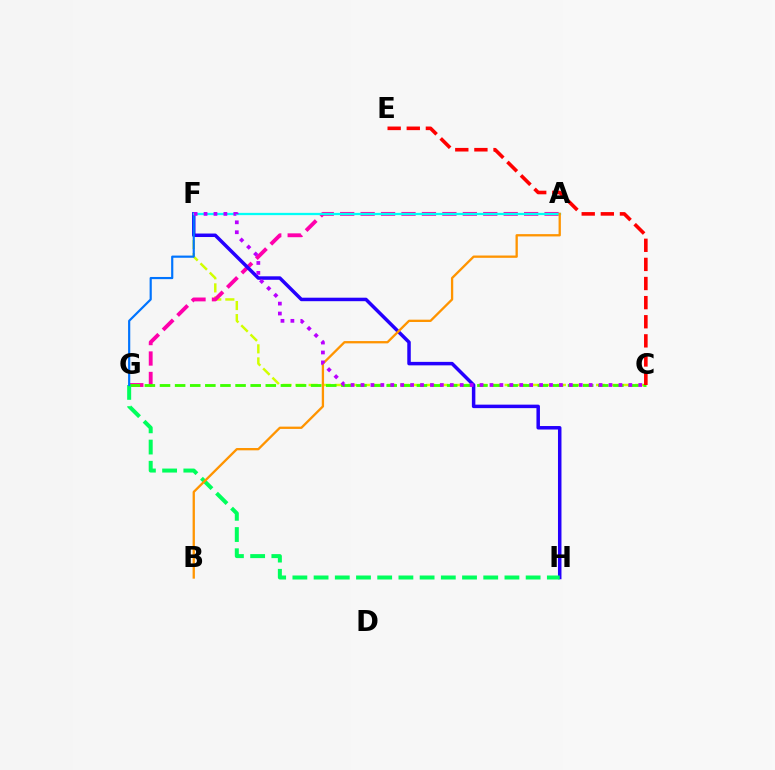{('C', 'F'): [{'color': '#d1ff00', 'line_style': 'dashed', 'thickness': 1.77}, {'color': '#b900ff', 'line_style': 'dotted', 'thickness': 2.7}], ('A', 'G'): [{'color': '#ff00ac', 'line_style': 'dashed', 'thickness': 2.78}], ('C', 'G'): [{'color': '#3dff00', 'line_style': 'dashed', 'thickness': 2.05}], ('F', 'H'): [{'color': '#2500ff', 'line_style': 'solid', 'thickness': 2.51}], ('G', 'H'): [{'color': '#00ff5c', 'line_style': 'dashed', 'thickness': 2.88}], ('C', 'E'): [{'color': '#ff0000', 'line_style': 'dashed', 'thickness': 2.6}], ('F', 'G'): [{'color': '#0074ff', 'line_style': 'solid', 'thickness': 1.57}], ('A', 'F'): [{'color': '#00fff6', 'line_style': 'solid', 'thickness': 1.64}], ('A', 'B'): [{'color': '#ff9400', 'line_style': 'solid', 'thickness': 1.66}]}